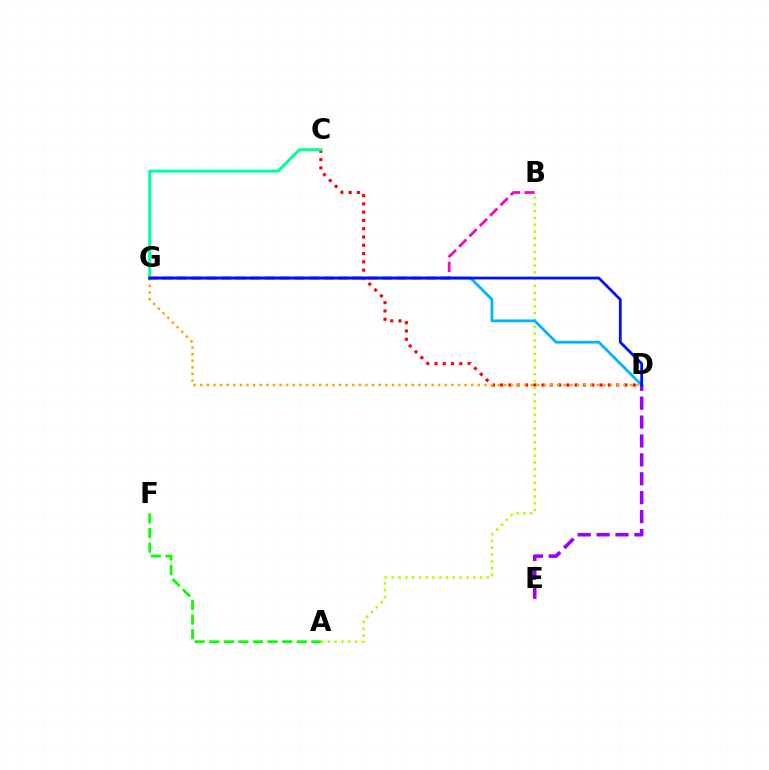{('D', 'E'): [{'color': '#9b00ff', 'line_style': 'dashed', 'thickness': 2.57}], ('C', 'D'): [{'color': '#ff0000', 'line_style': 'dotted', 'thickness': 2.25}], ('A', 'B'): [{'color': '#b3ff00', 'line_style': 'dotted', 'thickness': 1.85}], ('D', 'G'): [{'color': '#ffa500', 'line_style': 'dotted', 'thickness': 1.8}, {'color': '#00b5ff', 'line_style': 'solid', 'thickness': 2.0}, {'color': '#0010ff', 'line_style': 'solid', 'thickness': 2.01}], ('A', 'F'): [{'color': '#08ff00', 'line_style': 'dashed', 'thickness': 1.98}], ('C', 'G'): [{'color': '#00ff9d', 'line_style': 'solid', 'thickness': 2.15}], ('B', 'G'): [{'color': '#ff00bd', 'line_style': 'dashed', 'thickness': 1.99}]}